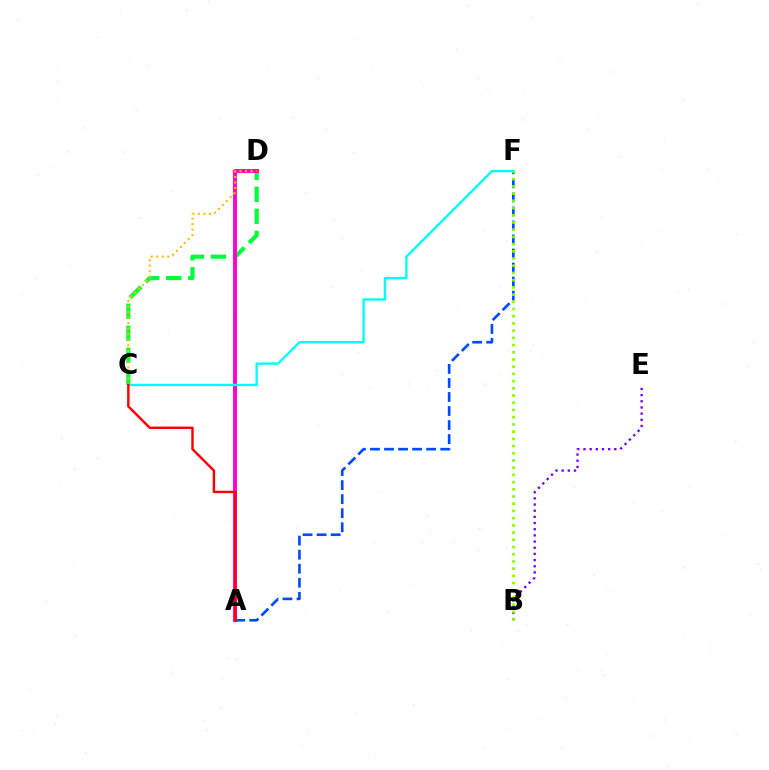{('C', 'D'): [{'color': '#00ff39', 'line_style': 'dashed', 'thickness': 2.99}, {'color': '#ffbd00', 'line_style': 'dotted', 'thickness': 1.5}], ('A', 'D'): [{'color': '#ff00cf', 'line_style': 'solid', 'thickness': 2.81}], ('B', 'E'): [{'color': '#7200ff', 'line_style': 'dotted', 'thickness': 1.68}], ('A', 'F'): [{'color': '#004bff', 'line_style': 'dashed', 'thickness': 1.91}], ('B', 'F'): [{'color': '#84ff00', 'line_style': 'dotted', 'thickness': 1.96}], ('C', 'F'): [{'color': '#00fff6', 'line_style': 'solid', 'thickness': 1.69}], ('A', 'C'): [{'color': '#ff0000', 'line_style': 'solid', 'thickness': 1.75}]}